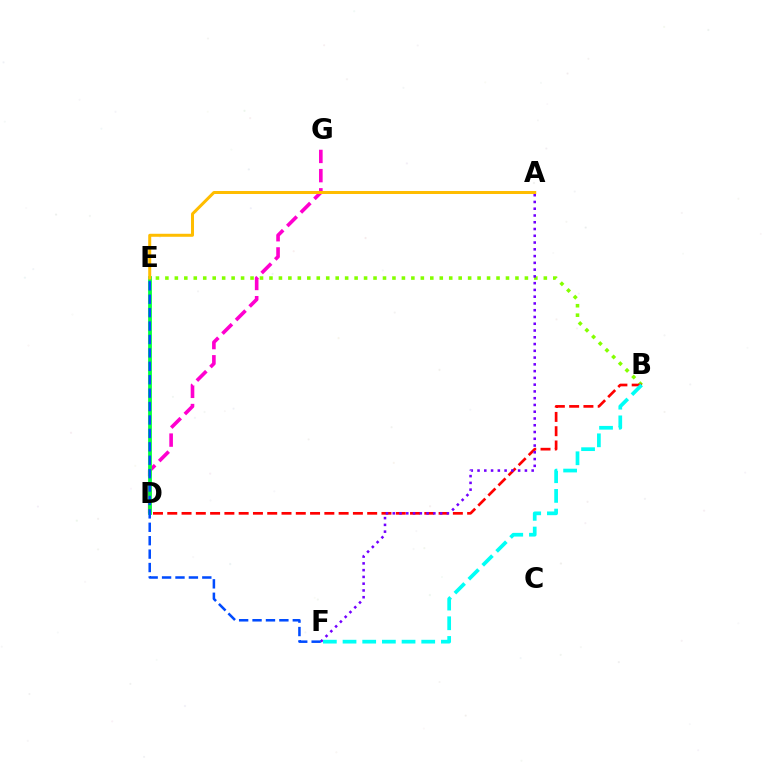{('B', 'E'): [{'color': '#84ff00', 'line_style': 'dotted', 'thickness': 2.57}], ('B', 'D'): [{'color': '#ff0000', 'line_style': 'dashed', 'thickness': 1.94}], ('A', 'F'): [{'color': '#7200ff', 'line_style': 'dotted', 'thickness': 1.84}], ('B', 'F'): [{'color': '#00fff6', 'line_style': 'dashed', 'thickness': 2.67}], ('D', 'G'): [{'color': '#ff00cf', 'line_style': 'dashed', 'thickness': 2.61}], ('D', 'E'): [{'color': '#00ff39', 'line_style': 'solid', 'thickness': 2.71}], ('A', 'E'): [{'color': '#ffbd00', 'line_style': 'solid', 'thickness': 2.16}], ('E', 'F'): [{'color': '#004bff', 'line_style': 'dashed', 'thickness': 1.82}]}